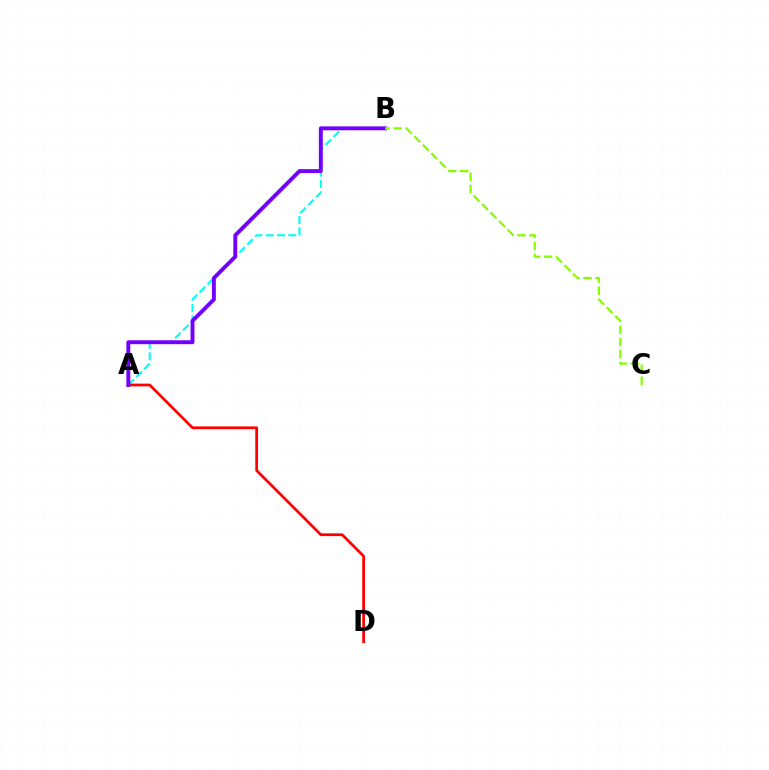{('A', 'B'): [{'color': '#00fff6', 'line_style': 'dashed', 'thickness': 1.53}, {'color': '#7200ff', 'line_style': 'solid', 'thickness': 2.82}], ('A', 'D'): [{'color': '#ff0000', 'line_style': 'solid', 'thickness': 1.98}], ('B', 'C'): [{'color': '#84ff00', 'line_style': 'dashed', 'thickness': 1.64}]}